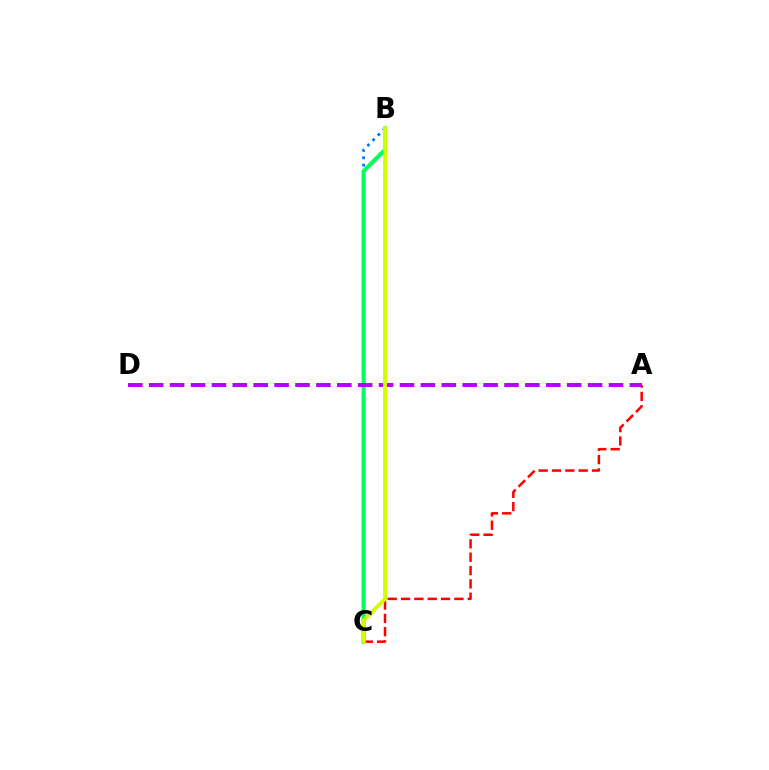{('A', 'C'): [{'color': '#ff0000', 'line_style': 'dashed', 'thickness': 1.81}], ('B', 'C'): [{'color': '#0074ff', 'line_style': 'dotted', 'thickness': 2.01}, {'color': '#00ff5c', 'line_style': 'solid', 'thickness': 2.95}, {'color': '#d1ff00', 'line_style': 'solid', 'thickness': 2.78}], ('A', 'D'): [{'color': '#b900ff', 'line_style': 'dashed', 'thickness': 2.84}]}